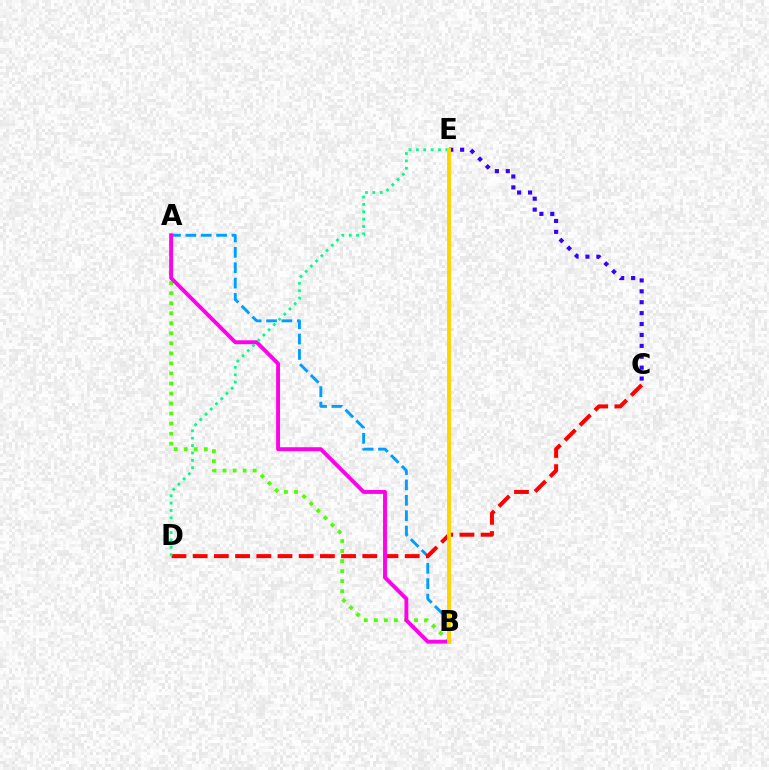{('A', 'B'): [{'color': '#009eff', 'line_style': 'dashed', 'thickness': 2.09}, {'color': '#4fff00', 'line_style': 'dotted', 'thickness': 2.73}, {'color': '#ff00ed', 'line_style': 'solid', 'thickness': 2.8}], ('C', 'E'): [{'color': '#3700ff', 'line_style': 'dotted', 'thickness': 2.96}], ('C', 'D'): [{'color': '#ff0000', 'line_style': 'dashed', 'thickness': 2.88}], ('D', 'E'): [{'color': '#00ff86', 'line_style': 'dotted', 'thickness': 2.0}], ('B', 'E'): [{'color': '#ffd500', 'line_style': 'solid', 'thickness': 2.81}]}